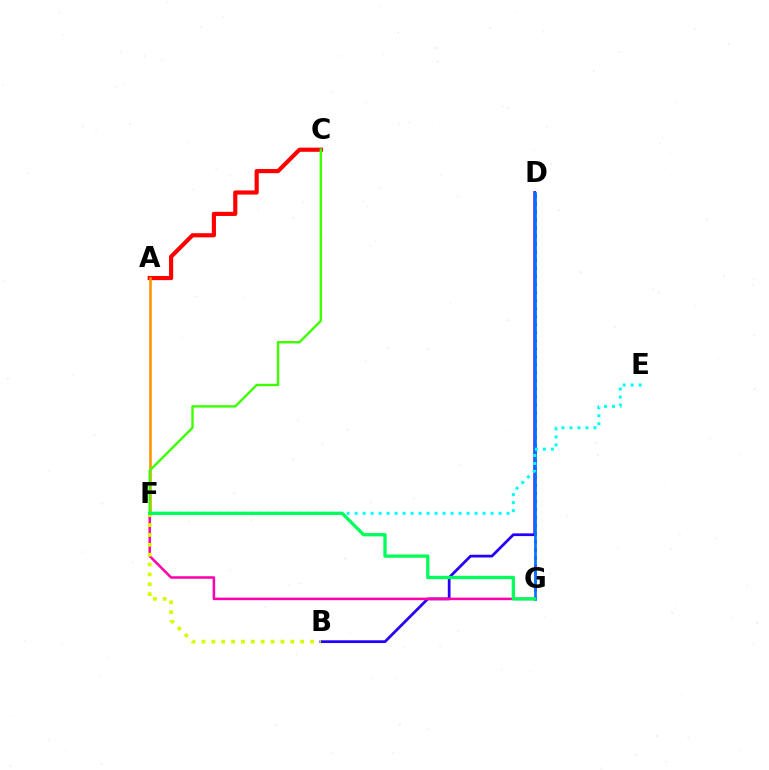{('A', 'C'): [{'color': '#ff0000', 'line_style': 'solid', 'thickness': 2.99}], ('A', 'F'): [{'color': '#ff9400', 'line_style': 'solid', 'thickness': 1.86}], ('D', 'G'): [{'color': '#b900ff', 'line_style': 'dotted', 'thickness': 2.18}, {'color': '#0074ff', 'line_style': 'solid', 'thickness': 1.95}], ('C', 'F'): [{'color': '#3dff00', 'line_style': 'solid', 'thickness': 1.73}], ('B', 'D'): [{'color': '#2500ff', 'line_style': 'solid', 'thickness': 1.97}], ('F', 'G'): [{'color': '#ff00ac', 'line_style': 'solid', 'thickness': 1.82}, {'color': '#00ff5c', 'line_style': 'solid', 'thickness': 2.38}], ('E', 'F'): [{'color': '#00fff6', 'line_style': 'dotted', 'thickness': 2.17}], ('B', 'F'): [{'color': '#d1ff00', 'line_style': 'dotted', 'thickness': 2.68}]}